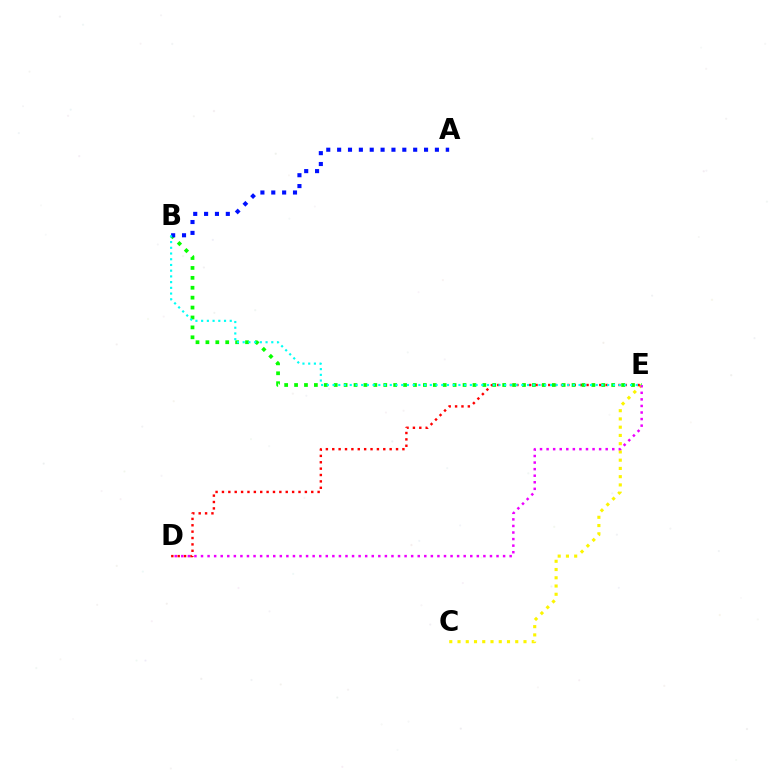{('C', 'E'): [{'color': '#fcf500', 'line_style': 'dotted', 'thickness': 2.24}], ('D', 'E'): [{'color': '#ff0000', 'line_style': 'dotted', 'thickness': 1.73}, {'color': '#ee00ff', 'line_style': 'dotted', 'thickness': 1.78}], ('B', 'E'): [{'color': '#08ff00', 'line_style': 'dotted', 'thickness': 2.69}, {'color': '#00fff6', 'line_style': 'dotted', 'thickness': 1.55}], ('A', 'B'): [{'color': '#0010ff', 'line_style': 'dotted', 'thickness': 2.95}]}